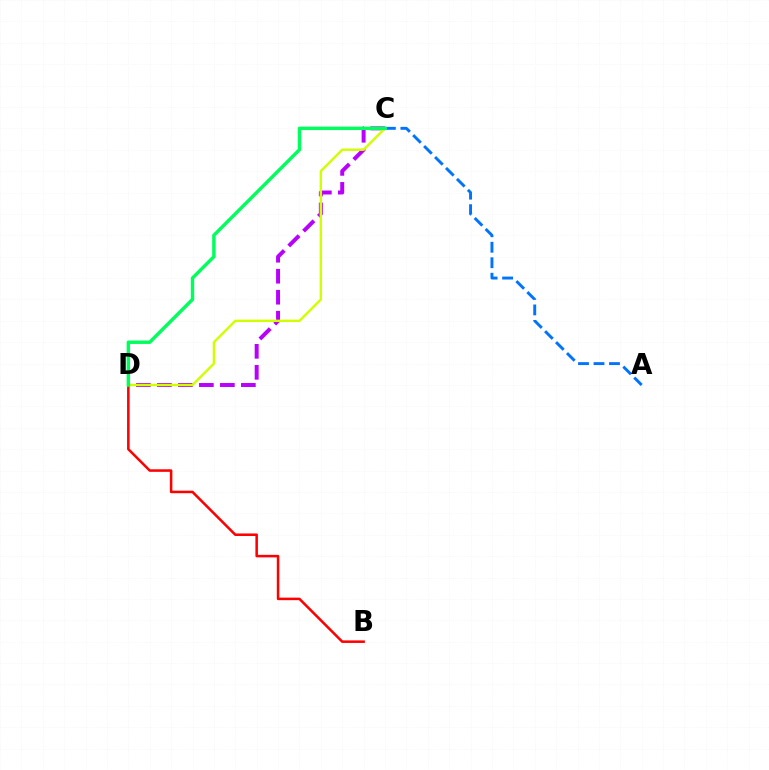{('C', 'D'): [{'color': '#b900ff', 'line_style': 'dashed', 'thickness': 2.85}, {'color': '#d1ff00', 'line_style': 'solid', 'thickness': 1.74}, {'color': '#00ff5c', 'line_style': 'solid', 'thickness': 2.46}], ('A', 'C'): [{'color': '#0074ff', 'line_style': 'dashed', 'thickness': 2.1}], ('B', 'D'): [{'color': '#ff0000', 'line_style': 'solid', 'thickness': 1.83}]}